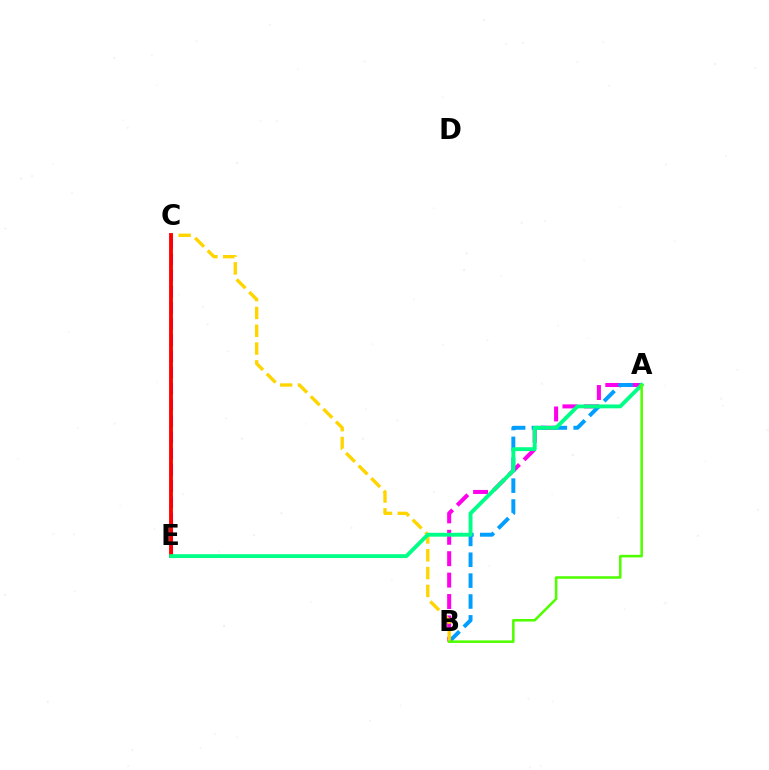{('C', 'E'): [{'color': '#3700ff', 'line_style': 'dashed', 'thickness': 2.2}, {'color': '#ff0000', 'line_style': 'solid', 'thickness': 2.77}], ('A', 'B'): [{'color': '#ff00ed', 'line_style': 'dashed', 'thickness': 2.91}, {'color': '#009eff', 'line_style': 'dashed', 'thickness': 2.84}, {'color': '#4fff00', 'line_style': 'solid', 'thickness': 1.83}], ('B', 'C'): [{'color': '#ffd500', 'line_style': 'dashed', 'thickness': 2.42}], ('A', 'E'): [{'color': '#00ff86', 'line_style': 'solid', 'thickness': 2.79}]}